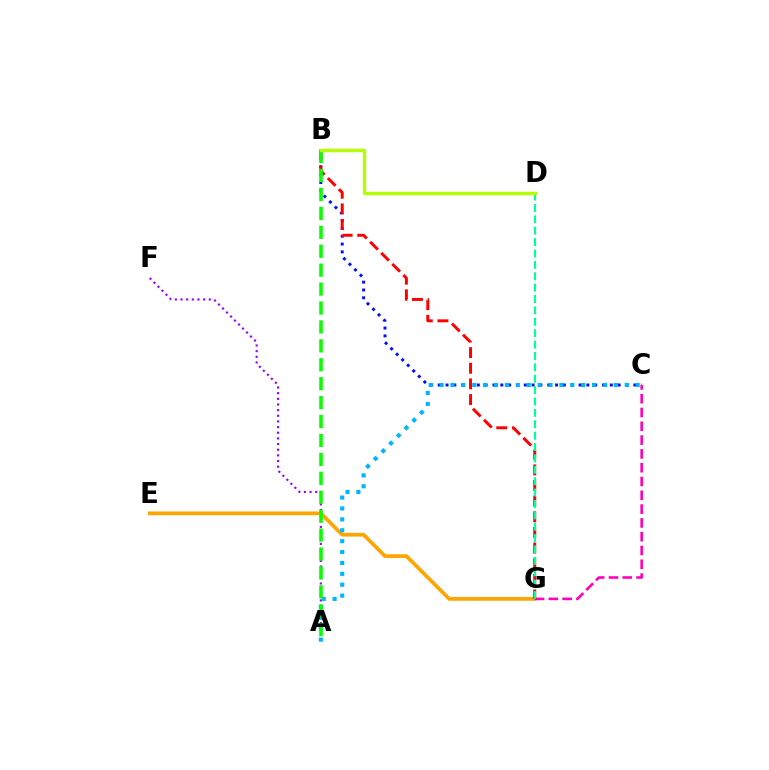{('B', 'C'): [{'color': '#0010ff', 'line_style': 'dotted', 'thickness': 2.13}], ('E', 'G'): [{'color': '#ffa500', 'line_style': 'solid', 'thickness': 2.68}], ('A', 'F'): [{'color': '#9b00ff', 'line_style': 'dotted', 'thickness': 1.54}], ('A', 'C'): [{'color': '#00b5ff', 'line_style': 'dotted', 'thickness': 2.96}], ('C', 'G'): [{'color': '#ff00bd', 'line_style': 'dashed', 'thickness': 1.87}], ('B', 'G'): [{'color': '#ff0000', 'line_style': 'dashed', 'thickness': 2.12}], ('A', 'B'): [{'color': '#08ff00', 'line_style': 'dashed', 'thickness': 2.57}], ('D', 'G'): [{'color': '#00ff9d', 'line_style': 'dashed', 'thickness': 1.55}], ('B', 'D'): [{'color': '#b3ff00', 'line_style': 'solid', 'thickness': 2.42}]}